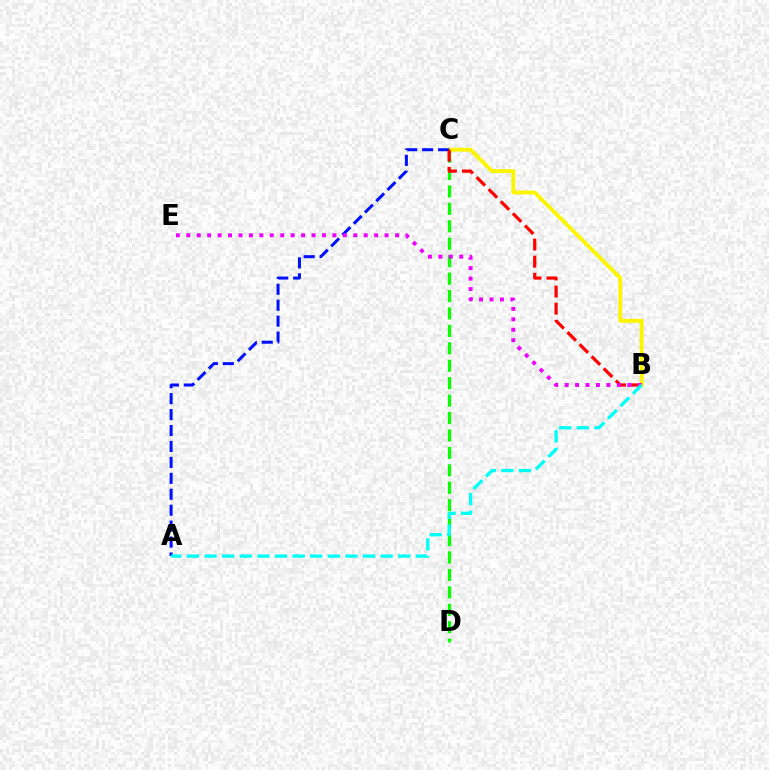{('C', 'D'): [{'color': '#08ff00', 'line_style': 'dashed', 'thickness': 2.37}], ('B', 'C'): [{'color': '#fcf500', 'line_style': 'solid', 'thickness': 2.79}, {'color': '#ff0000', 'line_style': 'dashed', 'thickness': 2.32}], ('A', 'C'): [{'color': '#0010ff', 'line_style': 'dashed', 'thickness': 2.17}], ('B', 'E'): [{'color': '#ee00ff', 'line_style': 'dotted', 'thickness': 2.84}], ('A', 'B'): [{'color': '#00fff6', 'line_style': 'dashed', 'thickness': 2.39}]}